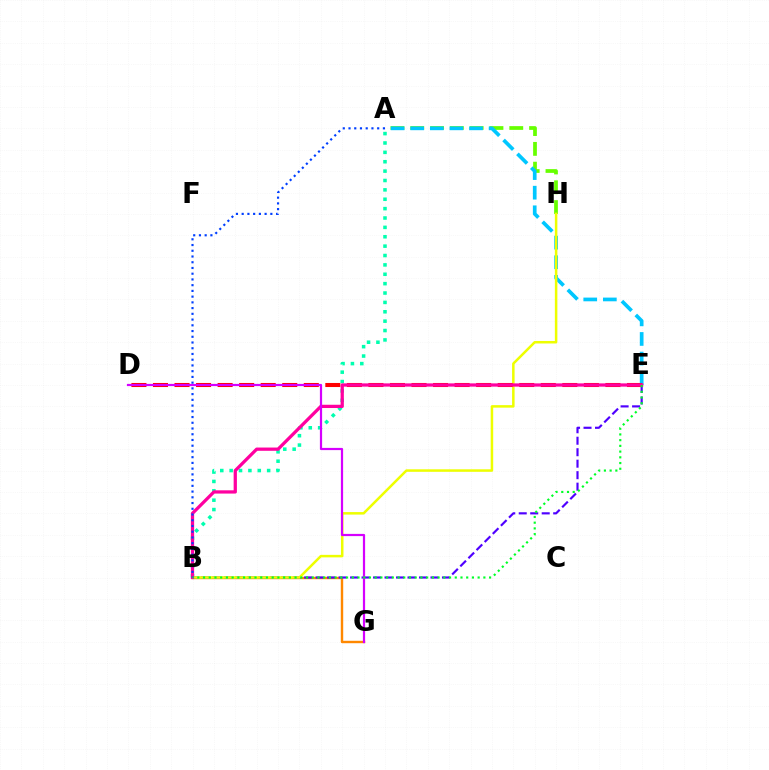{('A', 'H'): [{'color': '#66ff00', 'line_style': 'dashed', 'thickness': 2.69}], ('A', 'E'): [{'color': '#00c7ff', 'line_style': 'dashed', 'thickness': 2.66}], ('B', 'G'): [{'color': '#ff8800', 'line_style': 'solid', 'thickness': 1.73}], ('A', 'B'): [{'color': '#00ffaf', 'line_style': 'dotted', 'thickness': 2.55}, {'color': '#003fff', 'line_style': 'dotted', 'thickness': 1.56}], ('B', 'E'): [{'color': '#4f00ff', 'line_style': 'dashed', 'thickness': 1.56}, {'color': '#ff00a0', 'line_style': 'solid', 'thickness': 2.35}, {'color': '#00ff27', 'line_style': 'dotted', 'thickness': 1.55}], ('B', 'H'): [{'color': '#eeff00', 'line_style': 'solid', 'thickness': 1.81}], ('D', 'E'): [{'color': '#ff0000', 'line_style': 'dashed', 'thickness': 2.93}], ('D', 'G'): [{'color': '#d600ff', 'line_style': 'solid', 'thickness': 1.59}]}